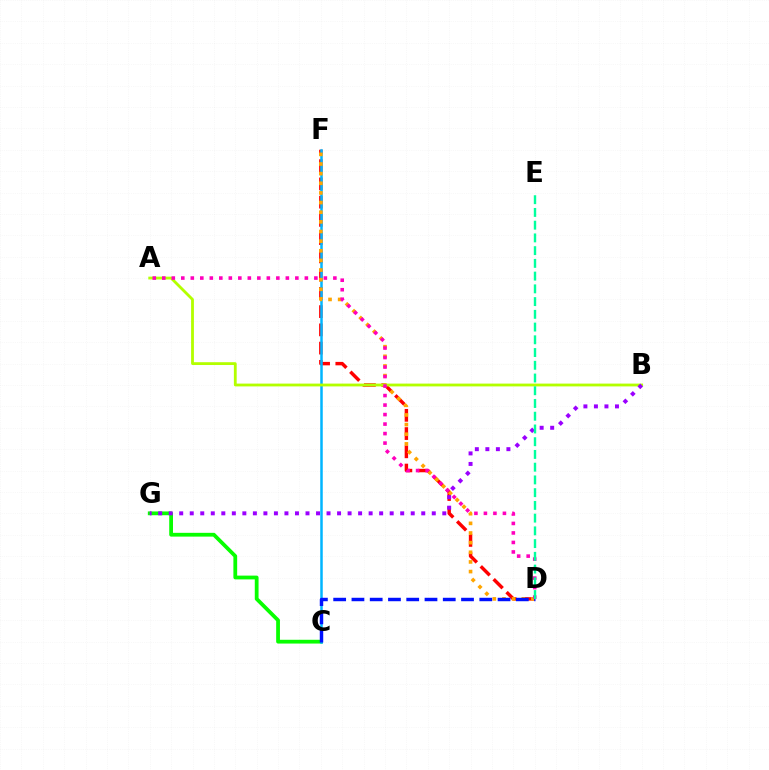{('C', 'G'): [{'color': '#08ff00', 'line_style': 'solid', 'thickness': 2.72}], ('D', 'F'): [{'color': '#ff0000', 'line_style': 'dashed', 'thickness': 2.48}, {'color': '#ffa500', 'line_style': 'dotted', 'thickness': 2.62}], ('C', 'F'): [{'color': '#00b5ff', 'line_style': 'solid', 'thickness': 1.8}], ('A', 'B'): [{'color': '#b3ff00', 'line_style': 'solid', 'thickness': 2.03}], ('B', 'G'): [{'color': '#9b00ff', 'line_style': 'dotted', 'thickness': 2.86}], ('C', 'D'): [{'color': '#0010ff', 'line_style': 'dashed', 'thickness': 2.48}], ('A', 'D'): [{'color': '#ff00bd', 'line_style': 'dotted', 'thickness': 2.58}], ('D', 'E'): [{'color': '#00ff9d', 'line_style': 'dashed', 'thickness': 1.73}]}